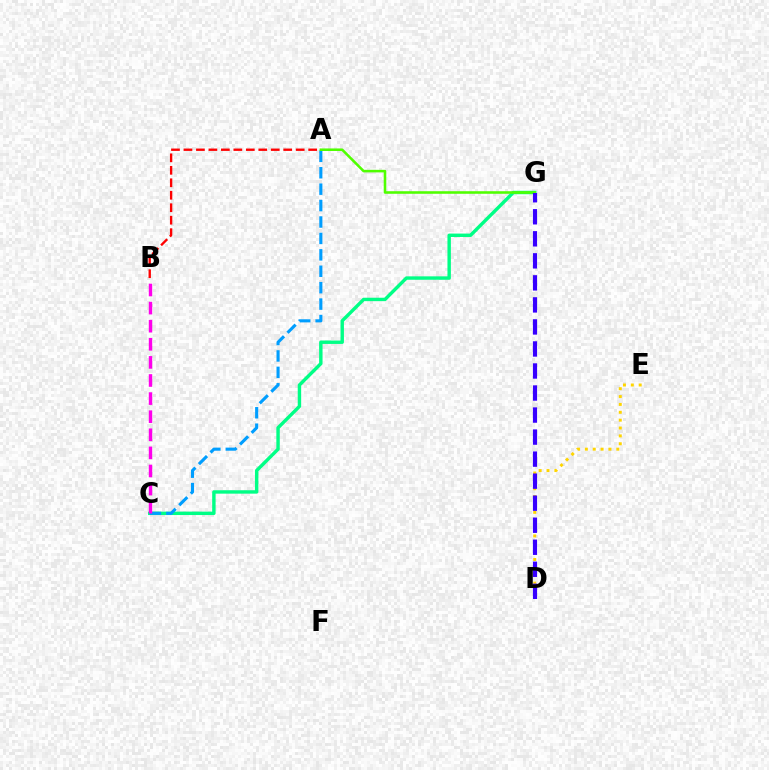{('C', 'G'): [{'color': '#00ff86', 'line_style': 'solid', 'thickness': 2.46}], ('A', 'C'): [{'color': '#009eff', 'line_style': 'dashed', 'thickness': 2.23}], ('A', 'G'): [{'color': '#4fff00', 'line_style': 'solid', 'thickness': 1.84}], ('B', 'C'): [{'color': '#ff00ed', 'line_style': 'dashed', 'thickness': 2.46}], ('A', 'B'): [{'color': '#ff0000', 'line_style': 'dashed', 'thickness': 1.69}], ('D', 'E'): [{'color': '#ffd500', 'line_style': 'dotted', 'thickness': 2.14}], ('D', 'G'): [{'color': '#3700ff', 'line_style': 'dashed', 'thickness': 2.99}]}